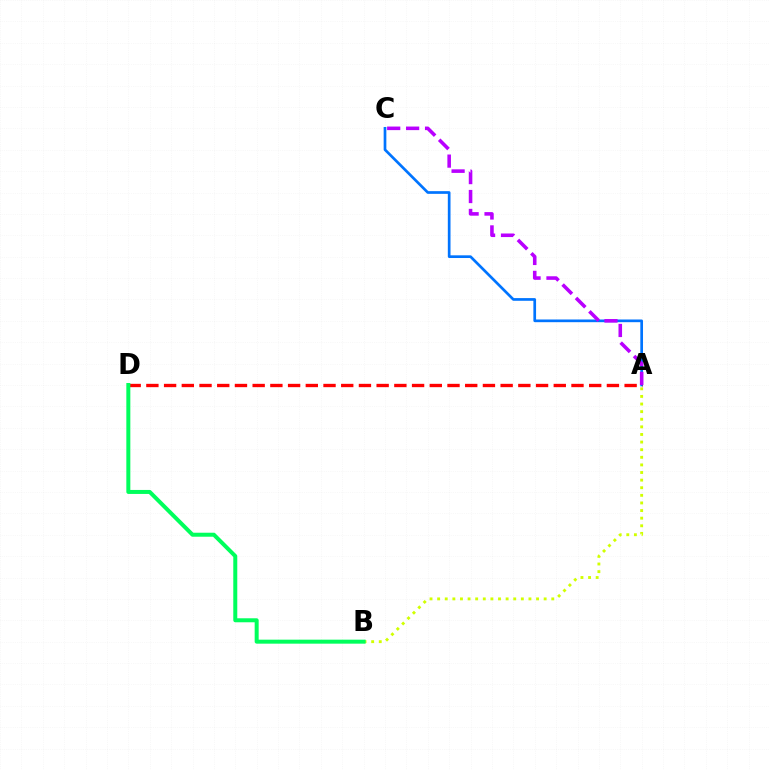{('A', 'C'): [{'color': '#0074ff', 'line_style': 'solid', 'thickness': 1.94}, {'color': '#b900ff', 'line_style': 'dashed', 'thickness': 2.57}], ('A', 'D'): [{'color': '#ff0000', 'line_style': 'dashed', 'thickness': 2.41}], ('A', 'B'): [{'color': '#d1ff00', 'line_style': 'dotted', 'thickness': 2.07}], ('B', 'D'): [{'color': '#00ff5c', 'line_style': 'solid', 'thickness': 2.88}]}